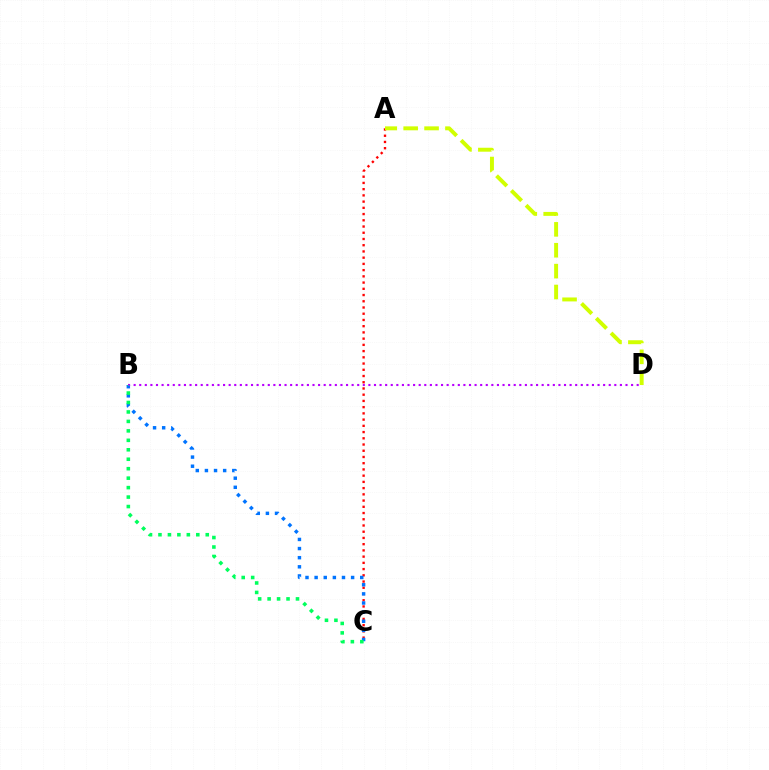{('A', 'C'): [{'color': '#ff0000', 'line_style': 'dotted', 'thickness': 1.69}], ('B', 'C'): [{'color': '#0074ff', 'line_style': 'dotted', 'thickness': 2.48}, {'color': '#00ff5c', 'line_style': 'dotted', 'thickness': 2.57}], ('B', 'D'): [{'color': '#b900ff', 'line_style': 'dotted', 'thickness': 1.52}], ('A', 'D'): [{'color': '#d1ff00', 'line_style': 'dashed', 'thickness': 2.84}]}